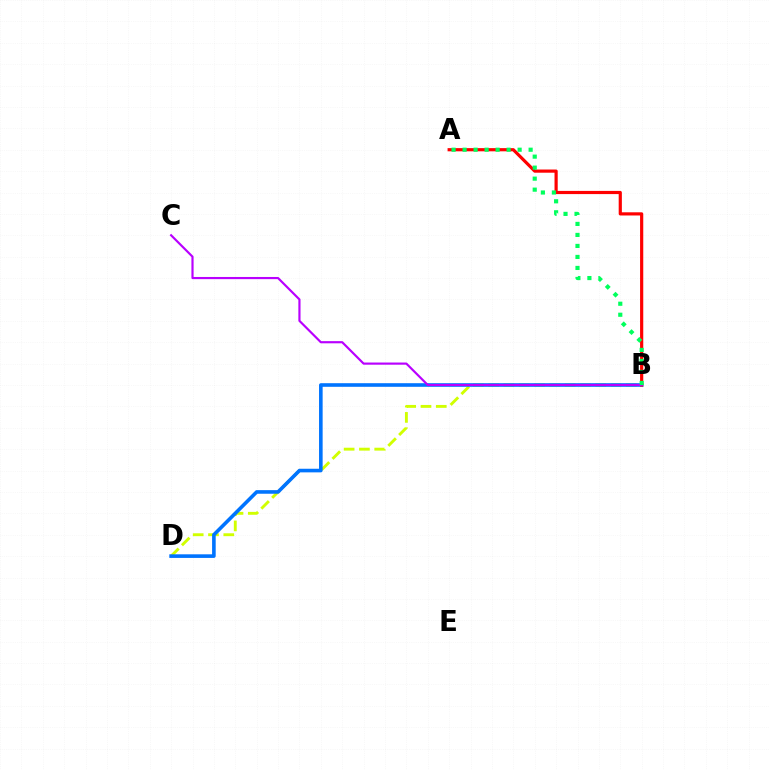{('B', 'D'): [{'color': '#d1ff00', 'line_style': 'dashed', 'thickness': 2.08}, {'color': '#0074ff', 'line_style': 'solid', 'thickness': 2.6}], ('A', 'B'): [{'color': '#ff0000', 'line_style': 'solid', 'thickness': 2.29}, {'color': '#00ff5c', 'line_style': 'dotted', 'thickness': 2.99}], ('B', 'C'): [{'color': '#b900ff', 'line_style': 'solid', 'thickness': 1.56}]}